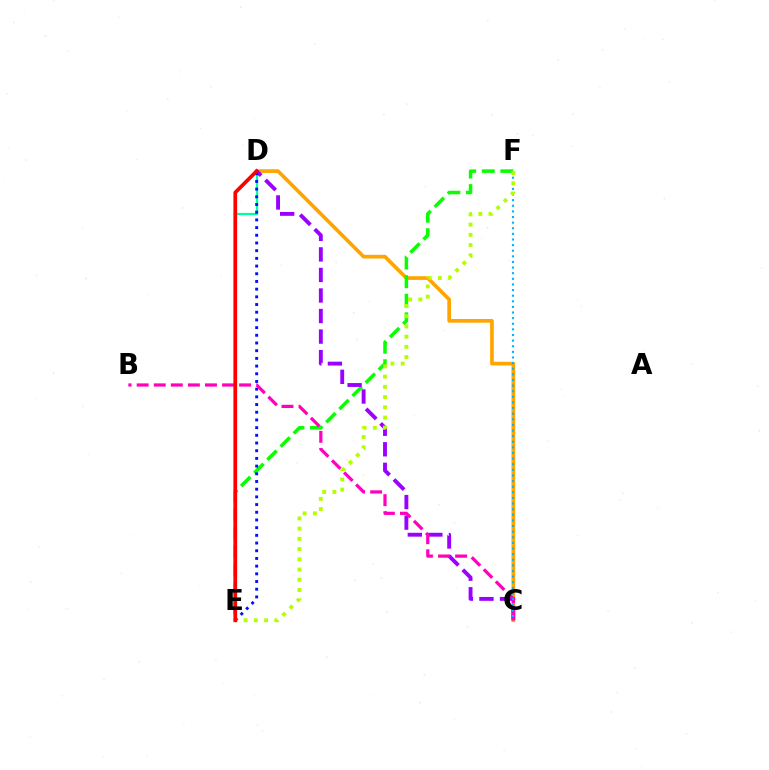{('C', 'D'): [{'color': '#ffa500', 'line_style': 'solid', 'thickness': 2.66}, {'color': '#9b00ff', 'line_style': 'dashed', 'thickness': 2.79}], ('D', 'E'): [{'color': '#00ff9d', 'line_style': 'solid', 'thickness': 1.62}, {'color': '#0010ff', 'line_style': 'dotted', 'thickness': 2.09}, {'color': '#ff0000', 'line_style': 'solid', 'thickness': 2.67}], ('E', 'F'): [{'color': '#08ff00', 'line_style': 'dashed', 'thickness': 2.53}, {'color': '#b3ff00', 'line_style': 'dotted', 'thickness': 2.78}], ('B', 'C'): [{'color': '#ff00bd', 'line_style': 'dashed', 'thickness': 2.32}], ('C', 'F'): [{'color': '#00b5ff', 'line_style': 'dotted', 'thickness': 1.53}]}